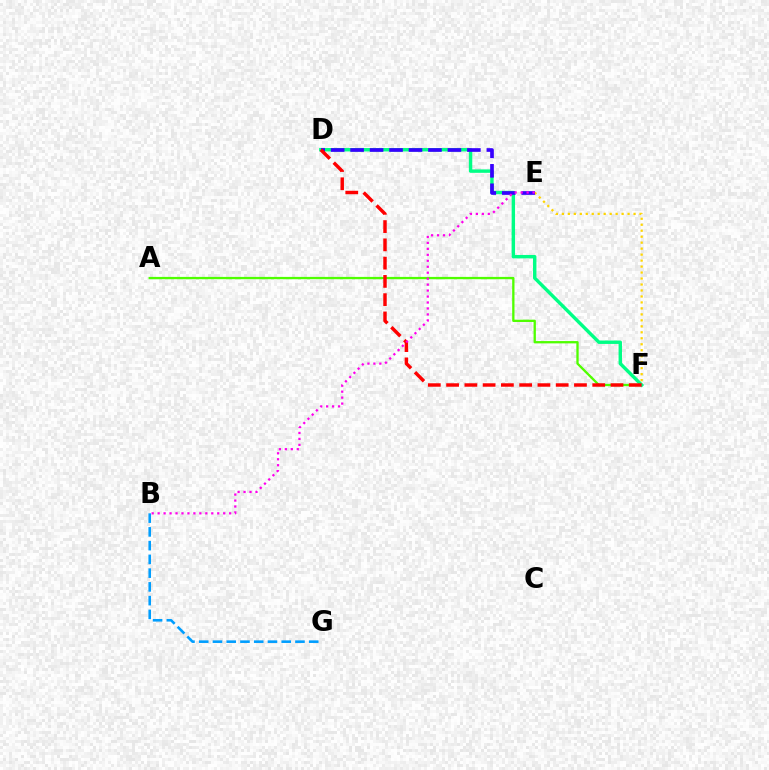{('E', 'F'): [{'color': '#ffd500', 'line_style': 'dotted', 'thickness': 1.62}], ('B', 'G'): [{'color': '#009eff', 'line_style': 'dashed', 'thickness': 1.87}], ('A', 'F'): [{'color': '#4fff00', 'line_style': 'solid', 'thickness': 1.66}], ('D', 'F'): [{'color': '#00ff86', 'line_style': 'solid', 'thickness': 2.46}, {'color': '#ff0000', 'line_style': 'dashed', 'thickness': 2.48}], ('D', 'E'): [{'color': '#3700ff', 'line_style': 'dashed', 'thickness': 2.64}], ('B', 'E'): [{'color': '#ff00ed', 'line_style': 'dotted', 'thickness': 1.62}]}